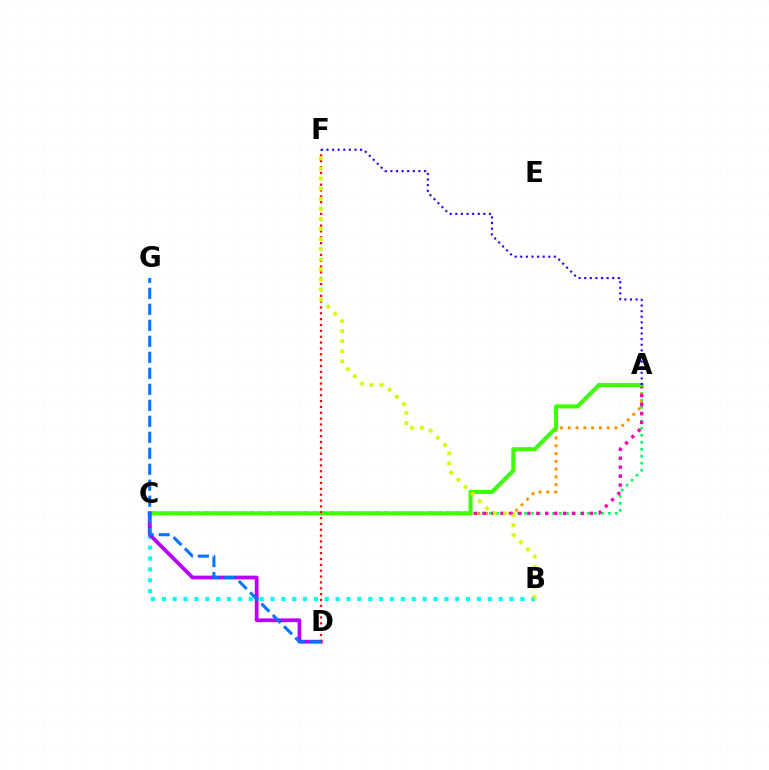{('A', 'C'): [{'color': '#00ff5c', 'line_style': 'dotted', 'thickness': 1.9}, {'color': '#ff9400', 'line_style': 'dotted', 'thickness': 2.11}, {'color': '#ff00ac', 'line_style': 'dotted', 'thickness': 2.43}, {'color': '#3dff00', 'line_style': 'solid', 'thickness': 2.93}], ('B', 'C'): [{'color': '#00fff6', 'line_style': 'dotted', 'thickness': 2.95}], ('C', 'D'): [{'color': '#b900ff', 'line_style': 'solid', 'thickness': 2.69}], ('D', 'F'): [{'color': '#ff0000', 'line_style': 'dotted', 'thickness': 1.59}], ('D', 'G'): [{'color': '#0074ff', 'line_style': 'dashed', 'thickness': 2.17}], ('B', 'F'): [{'color': '#d1ff00', 'line_style': 'dotted', 'thickness': 2.74}], ('A', 'F'): [{'color': '#2500ff', 'line_style': 'dotted', 'thickness': 1.52}]}